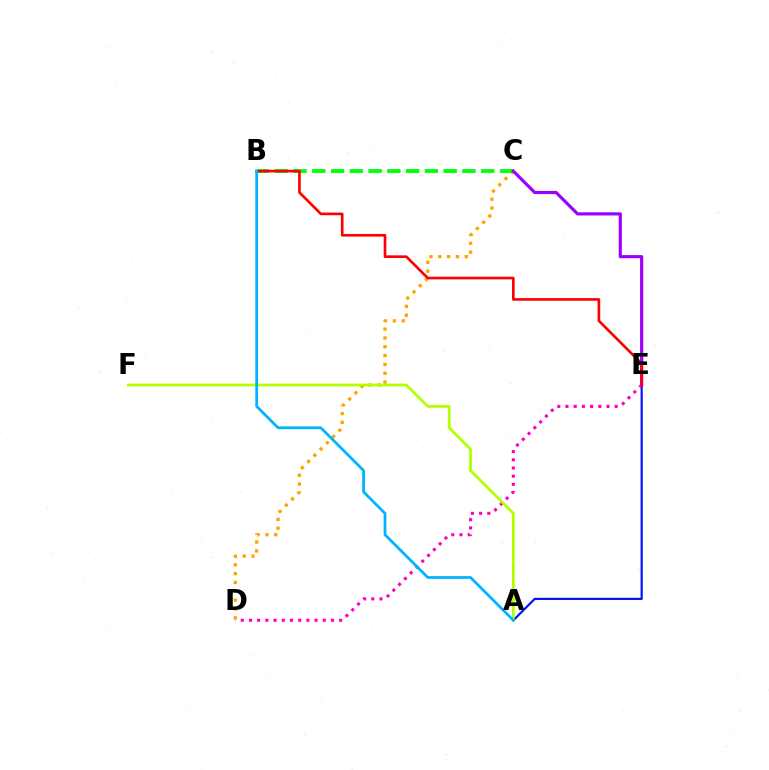{('A', 'E'): [{'color': '#0010ff', 'line_style': 'solid', 'thickness': 1.56}], ('D', 'E'): [{'color': '#ff00bd', 'line_style': 'dotted', 'thickness': 2.23}], ('B', 'C'): [{'color': '#00ff9d', 'line_style': 'dashed', 'thickness': 2.55}, {'color': '#08ff00', 'line_style': 'dashed', 'thickness': 2.55}], ('C', 'D'): [{'color': '#ffa500', 'line_style': 'dotted', 'thickness': 2.4}], ('A', 'F'): [{'color': '#b3ff00', 'line_style': 'solid', 'thickness': 2.0}], ('C', 'E'): [{'color': '#9b00ff', 'line_style': 'solid', 'thickness': 2.28}], ('B', 'E'): [{'color': '#ff0000', 'line_style': 'solid', 'thickness': 1.91}], ('A', 'B'): [{'color': '#00b5ff', 'line_style': 'solid', 'thickness': 1.99}]}